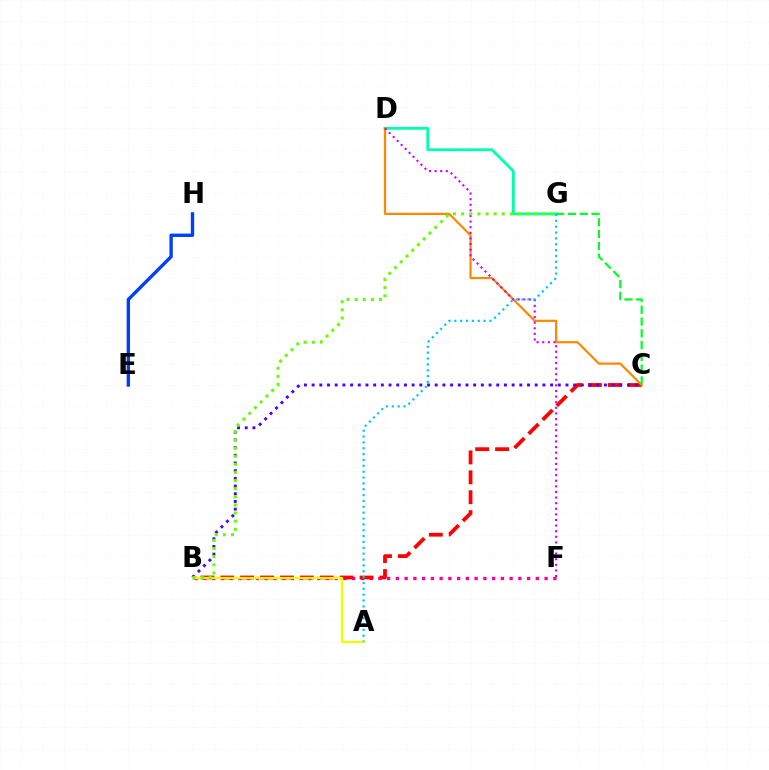{('D', 'G'): [{'color': '#00ffaf', 'line_style': 'solid', 'thickness': 2.03}], ('B', 'F'): [{'color': '#ff00a0', 'line_style': 'dotted', 'thickness': 2.38}], ('B', 'C'): [{'color': '#ff0000', 'line_style': 'dashed', 'thickness': 2.7}, {'color': '#4f00ff', 'line_style': 'dotted', 'thickness': 2.09}], ('C', 'D'): [{'color': '#ff8800', 'line_style': 'solid', 'thickness': 1.59}], ('E', 'H'): [{'color': '#003fff', 'line_style': 'solid', 'thickness': 2.42}], ('D', 'F'): [{'color': '#d600ff', 'line_style': 'dotted', 'thickness': 1.52}], ('C', 'G'): [{'color': '#00ff27', 'line_style': 'dashed', 'thickness': 1.6}], ('A', 'B'): [{'color': '#eeff00', 'line_style': 'solid', 'thickness': 1.67}], ('A', 'G'): [{'color': '#00c7ff', 'line_style': 'dotted', 'thickness': 1.59}], ('B', 'G'): [{'color': '#66ff00', 'line_style': 'dotted', 'thickness': 2.21}]}